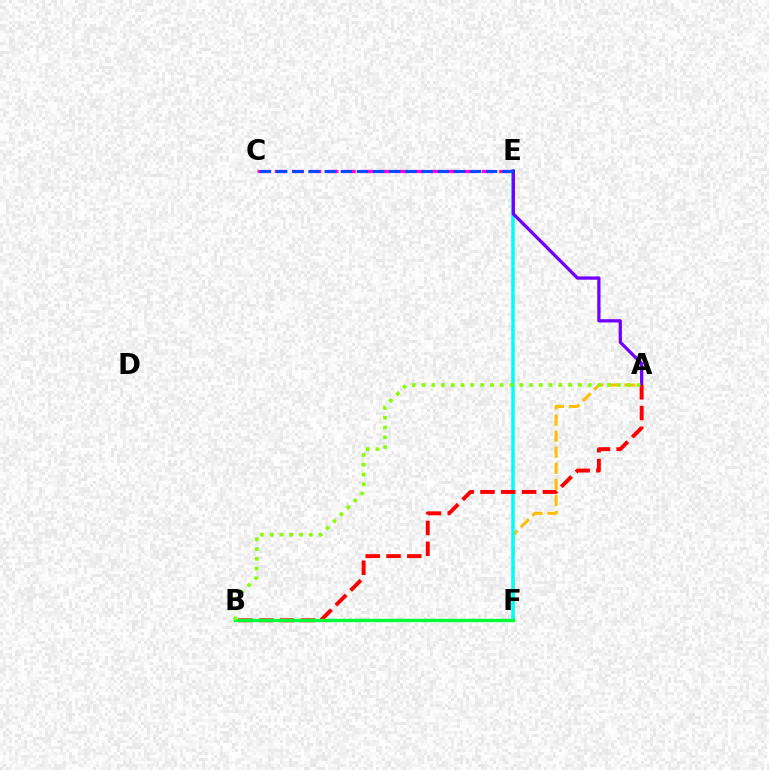{('A', 'F'): [{'color': '#ffbd00', 'line_style': 'dashed', 'thickness': 2.18}], ('E', 'F'): [{'color': '#00fff6', 'line_style': 'solid', 'thickness': 2.53}], ('A', 'E'): [{'color': '#7200ff', 'line_style': 'solid', 'thickness': 2.35}], ('A', 'B'): [{'color': '#ff0000', 'line_style': 'dashed', 'thickness': 2.83}, {'color': '#84ff00', 'line_style': 'dotted', 'thickness': 2.66}], ('B', 'F'): [{'color': '#00ff39', 'line_style': 'solid', 'thickness': 2.43}], ('C', 'E'): [{'color': '#ff00cf', 'line_style': 'dashed', 'thickness': 2.34}, {'color': '#004bff', 'line_style': 'dashed', 'thickness': 2.19}]}